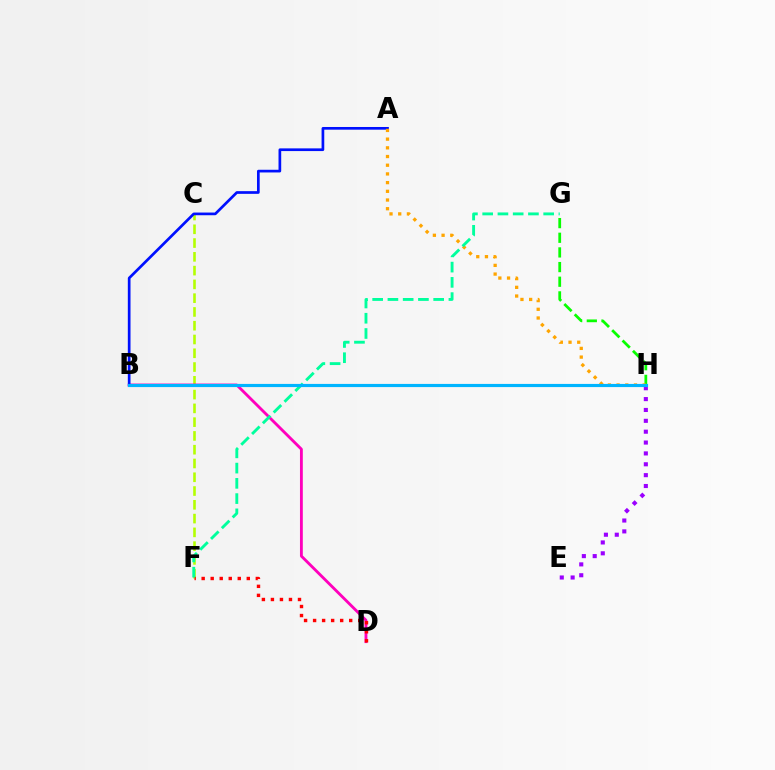{('C', 'F'): [{'color': '#b3ff00', 'line_style': 'dashed', 'thickness': 1.87}], ('B', 'D'): [{'color': '#ff00bd', 'line_style': 'solid', 'thickness': 2.04}], ('A', 'B'): [{'color': '#0010ff', 'line_style': 'solid', 'thickness': 1.94}], ('E', 'H'): [{'color': '#9b00ff', 'line_style': 'dotted', 'thickness': 2.95}], ('G', 'H'): [{'color': '#08ff00', 'line_style': 'dashed', 'thickness': 1.99}], ('A', 'H'): [{'color': '#ffa500', 'line_style': 'dotted', 'thickness': 2.36}], ('D', 'F'): [{'color': '#ff0000', 'line_style': 'dotted', 'thickness': 2.45}], ('F', 'G'): [{'color': '#00ff9d', 'line_style': 'dashed', 'thickness': 2.07}], ('B', 'H'): [{'color': '#00b5ff', 'line_style': 'solid', 'thickness': 2.28}]}